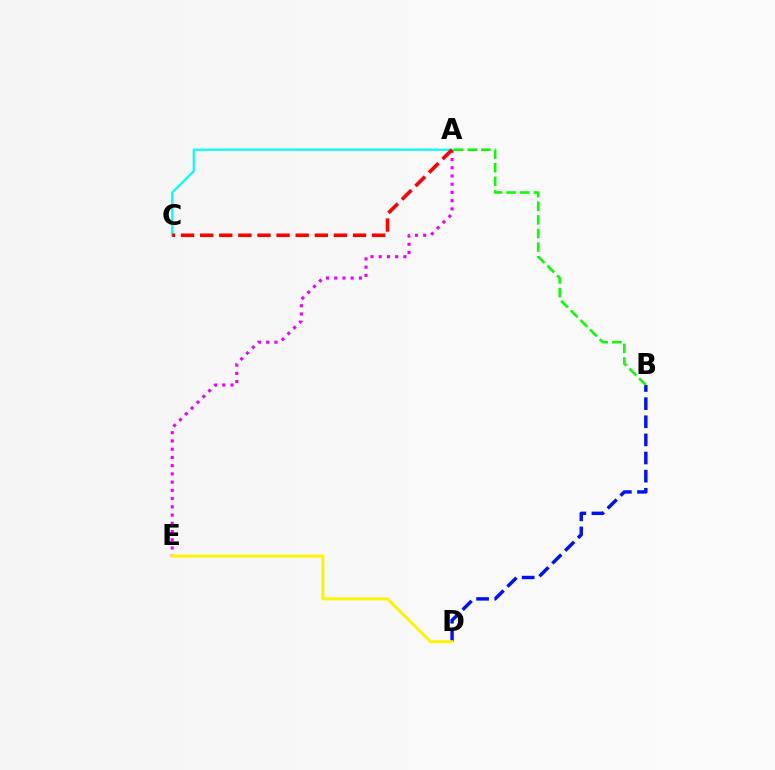{('A', 'E'): [{'color': '#ee00ff', 'line_style': 'dotted', 'thickness': 2.24}], ('B', 'D'): [{'color': '#0010ff', 'line_style': 'dashed', 'thickness': 2.46}], ('A', 'C'): [{'color': '#00fff6', 'line_style': 'solid', 'thickness': 1.58}, {'color': '#ff0000', 'line_style': 'dashed', 'thickness': 2.6}], ('A', 'B'): [{'color': '#08ff00', 'line_style': 'dashed', 'thickness': 1.85}], ('D', 'E'): [{'color': '#fcf500', 'line_style': 'solid', 'thickness': 2.13}]}